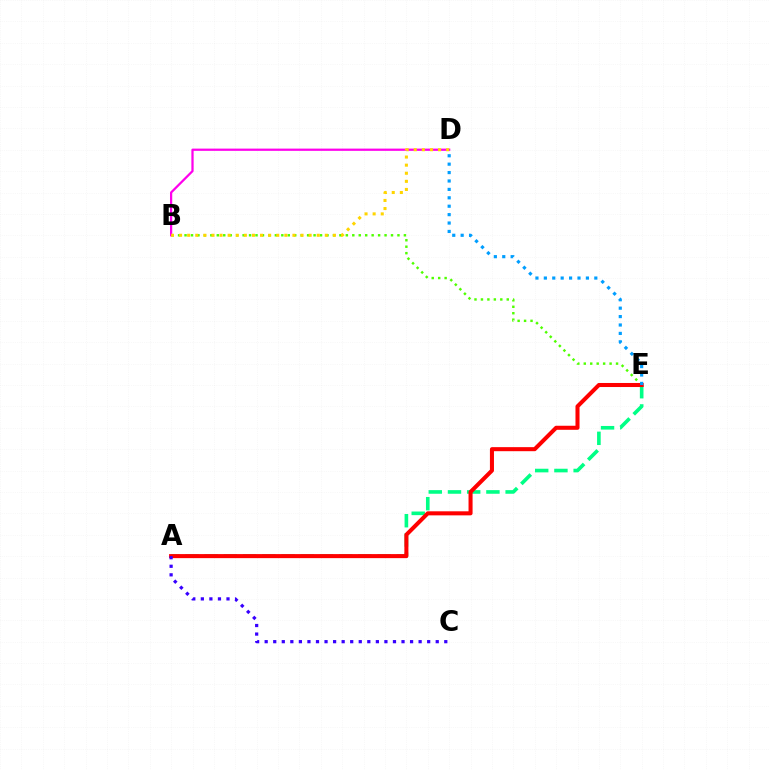{('A', 'E'): [{'color': '#00ff86', 'line_style': 'dashed', 'thickness': 2.61}, {'color': '#ff0000', 'line_style': 'solid', 'thickness': 2.91}], ('B', 'E'): [{'color': '#4fff00', 'line_style': 'dotted', 'thickness': 1.75}], ('B', 'D'): [{'color': '#ff00ed', 'line_style': 'solid', 'thickness': 1.61}, {'color': '#ffd500', 'line_style': 'dotted', 'thickness': 2.2}], ('D', 'E'): [{'color': '#009eff', 'line_style': 'dotted', 'thickness': 2.28}], ('A', 'C'): [{'color': '#3700ff', 'line_style': 'dotted', 'thickness': 2.32}]}